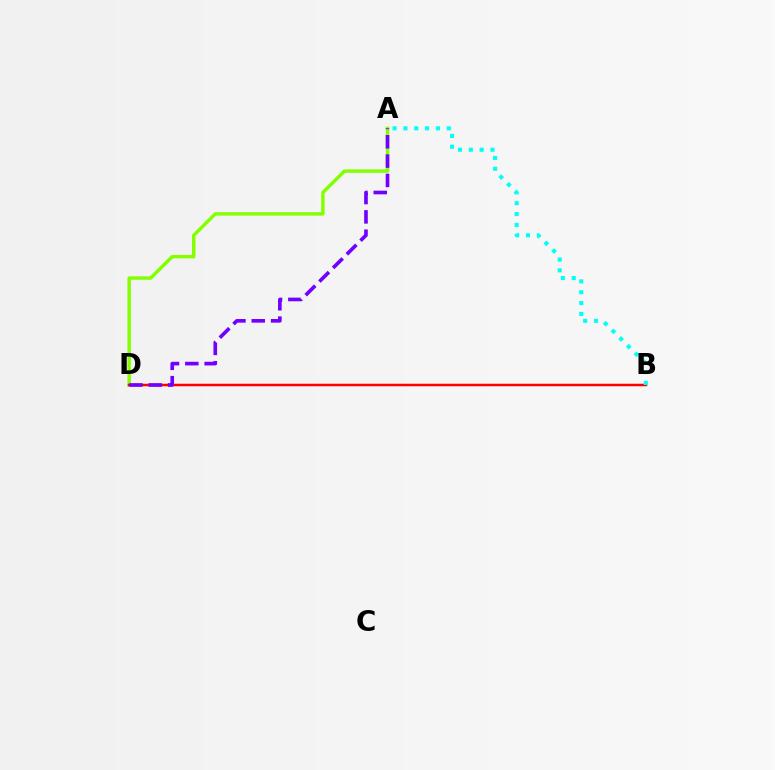{('A', 'D'): [{'color': '#84ff00', 'line_style': 'solid', 'thickness': 2.48}, {'color': '#7200ff', 'line_style': 'dashed', 'thickness': 2.63}], ('B', 'D'): [{'color': '#ff0000', 'line_style': 'solid', 'thickness': 1.8}], ('A', 'B'): [{'color': '#00fff6', 'line_style': 'dotted', 'thickness': 2.95}]}